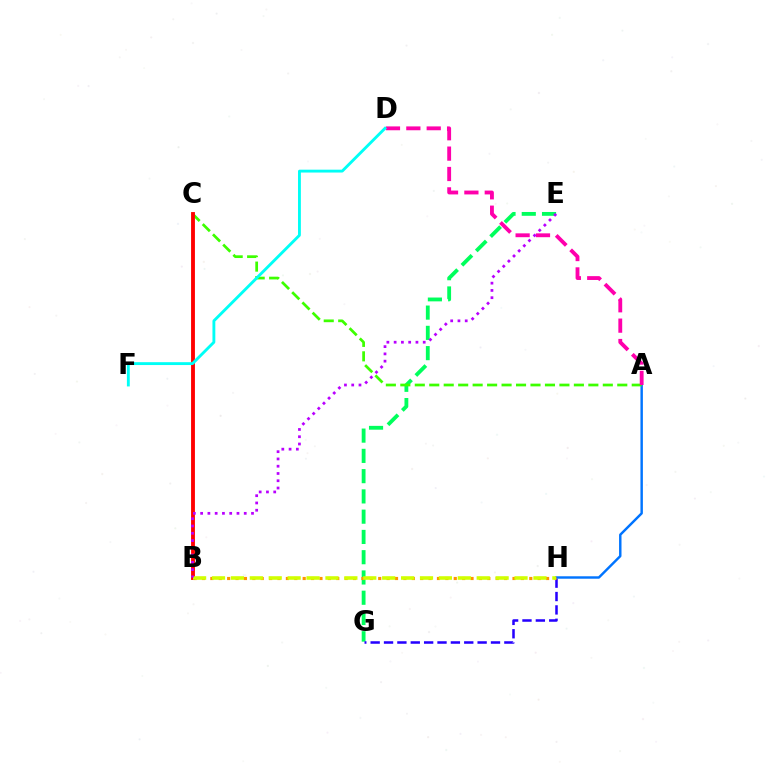{('E', 'G'): [{'color': '#00ff5c', 'line_style': 'dashed', 'thickness': 2.75}], ('G', 'H'): [{'color': '#2500ff', 'line_style': 'dashed', 'thickness': 1.82}], ('A', 'H'): [{'color': '#0074ff', 'line_style': 'solid', 'thickness': 1.76}], ('B', 'H'): [{'color': '#ff9400', 'line_style': 'dotted', 'thickness': 2.28}, {'color': '#d1ff00', 'line_style': 'dashed', 'thickness': 2.57}], ('A', 'C'): [{'color': '#3dff00', 'line_style': 'dashed', 'thickness': 1.96}], ('B', 'C'): [{'color': '#ff0000', 'line_style': 'solid', 'thickness': 2.77}], ('A', 'D'): [{'color': '#ff00ac', 'line_style': 'dashed', 'thickness': 2.77}], ('D', 'F'): [{'color': '#00fff6', 'line_style': 'solid', 'thickness': 2.06}], ('B', 'E'): [{'color': '#b900ff', 'line_style': 'dotted', 'thickness': 1.97}]}